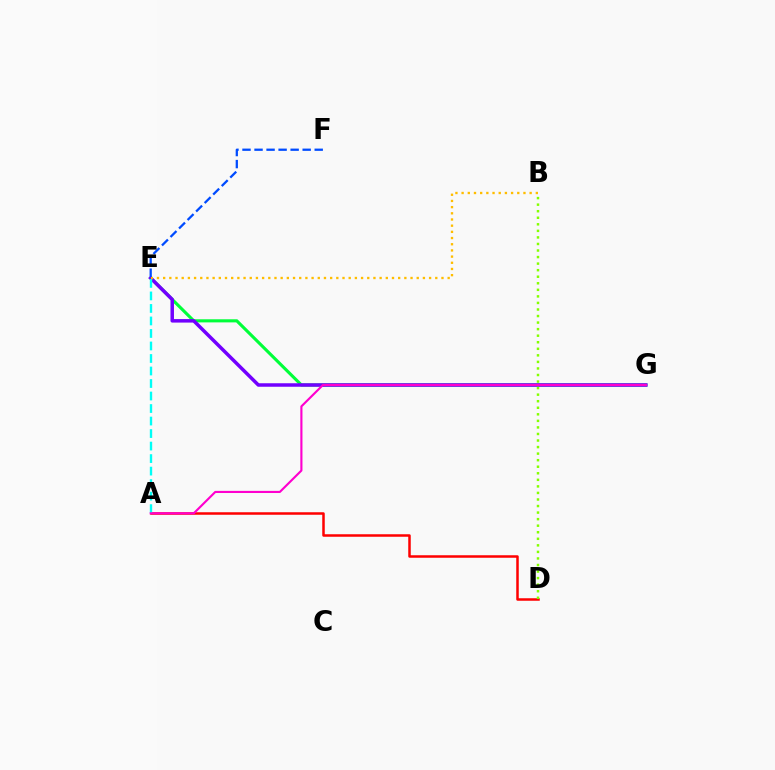{('E', 'G'): [{'color': '#00ff39', 'line_style': 'solid', 'thickness': 2.24}, {'color': '#7200ff', 'line_style': 'solid', 'thickness': 2.52}], ('A', 'D'): [{'color': '#ff0000', 'line_style': 'solid', 'thickness': 1.81}], ('A', 'E'): [{'color': '#00fff6', 'line_style': 'dashed', 'thickness': 1.7}], ('B', 'E'): [{'color': '#ffbd00', 'line_style': 'dotted', 'thickness': 1.68}], ('A', 'G'): [{'color': '#ff00cf', 'line_style': 'solid', 'thickness': 1.53}], ('B', 'D'): [{'color': '#84ff00', 'line_style': 'dotted', 'thickness': 1.78}], ('E', 'F'): [{'color': '#004bff', 'line_style': 'dashed', 'thickness': 1.63}]}